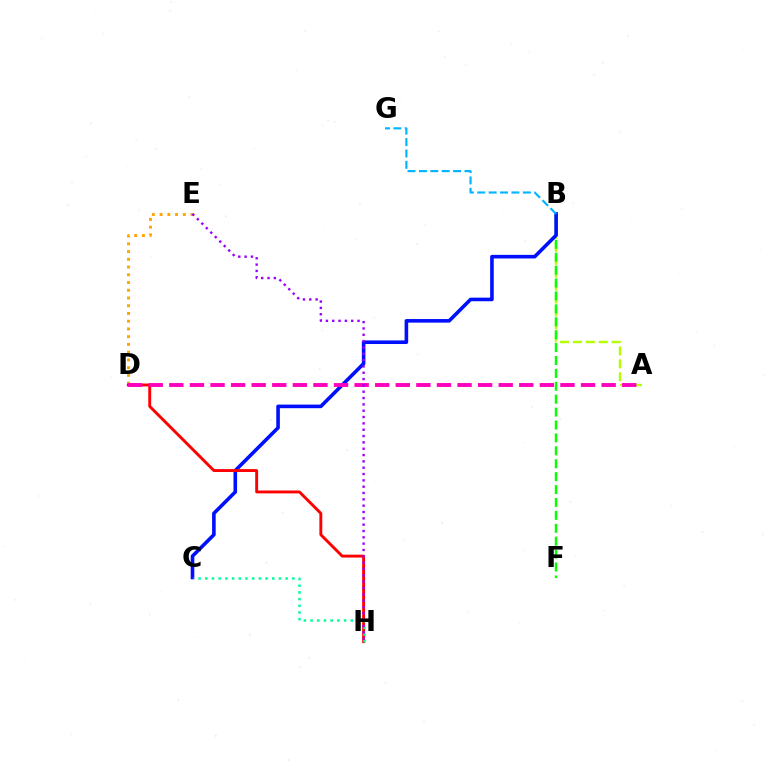{('A', 'B'): [{'color': '#b3ff00', 'line_style': 'dashed', 'thickness': 1.75}], ('B', 'F'): [{'color': '#08ff00', 'line_style': 'dashed', 'thickness': 1.75}], ('D', 'E'): [{'color': '#ffa500', 'line_style': 'dotted', 'thickness': 2.1}], ('B', 'C'): [{'color': '#0010ff', 'line_style': 'solid', 'thickness': 2.59}], ('D', 'H'): [{'color': '#ff0000', 'line_style': 'solid', 'thickness': 2.08}], ('C', 'H'): [{'color': '#00ff9d', 'line_style': 'dotted', 'thickness': 1.82}], ('A', 'D'): [{'color': '#ff00bd', 'line_style': 'dashed', 'thickness': 2.8}], ('E', 'H'): [{'color': '#9b00ff', 'line_style': 'dotted', 'thickness': 1.72}], ('B', 'G'): [{'color': '#00b5ff', 'line_style': 'dashed', 'thickness': 1.55}]}